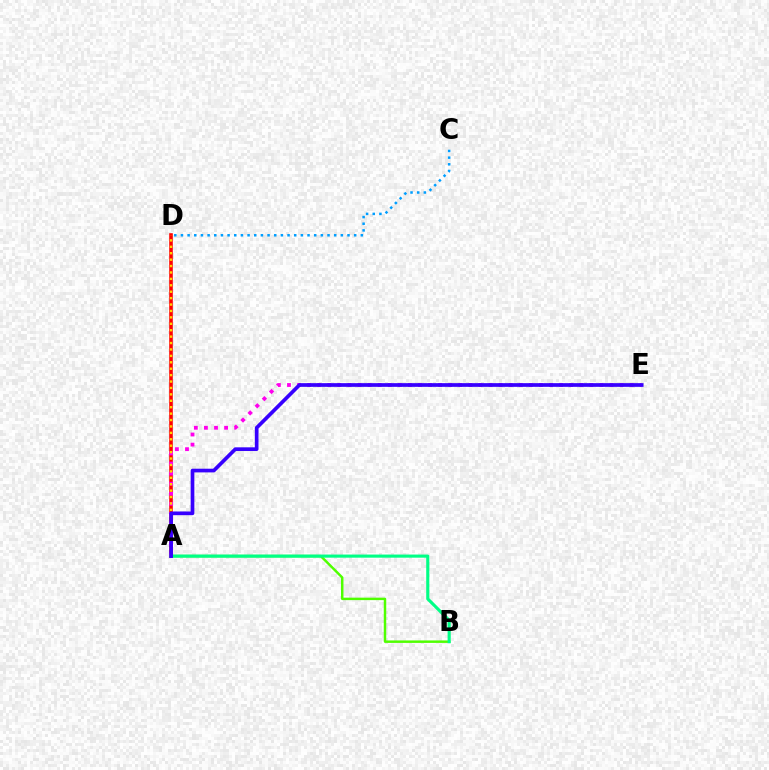{('A', 'B'): [{'color': '#4fff00', 'line_style': 'solid', 'thickness': 1.78}, {'color': '#00ff86', 'line_style': 'solid', 'thickness': 2.24}], ('A', 'D'): [{'color': '#ff0000', 'line_style': 'solid', 'thickness': 2.58}, {'color': '#ffd500', 'line_style': 'dotted', 'thickness': 1.74}], ('A', 'E'): [{'color': '#ff00ed', 'line_style': 'dotted', 'thickness': 2.74}, {'color': '#3700ff', 'line_style': 'solid', 'thickness': 2.65}], ('C', 'D'): [{'color': '#009eff', 'line_style': 'dotted', 'thickness': 1.81}]}